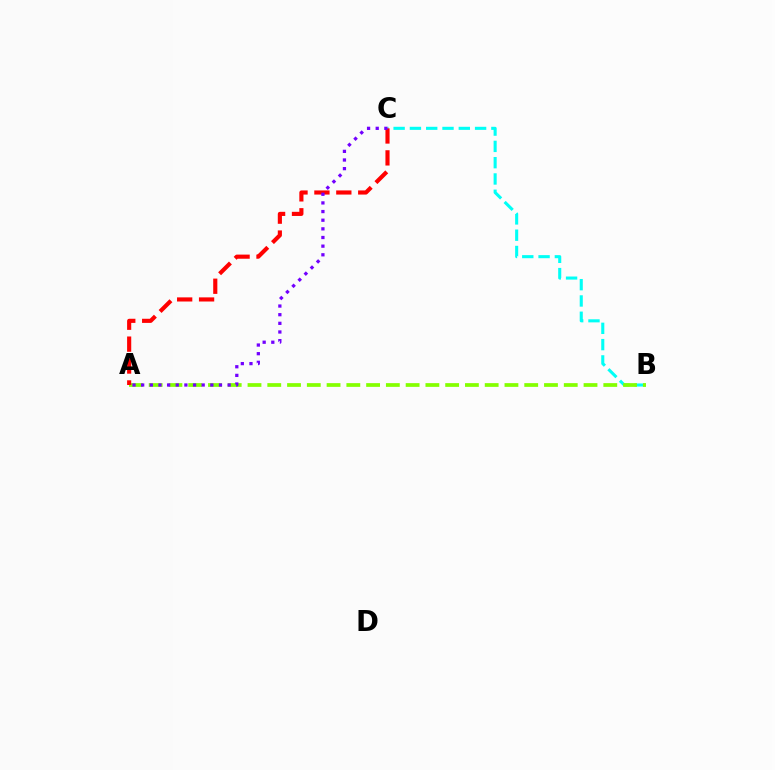{('B', 'C'): [{'color': '#00fff6', 'line_style': 'dashed', 'thickness': 2.21}], ('A', 'B'): [{'color': '#84ff00', 'line_style': 'dashed', 'thickness': 2.69}], ('A', 'C'): [{'color': '#ff0000', 'line_style': 'dashed', 'thickness': 2.98}, {'color': '#7200ff', 'line_style': 'dotted', 'thickness': 2.35}]}